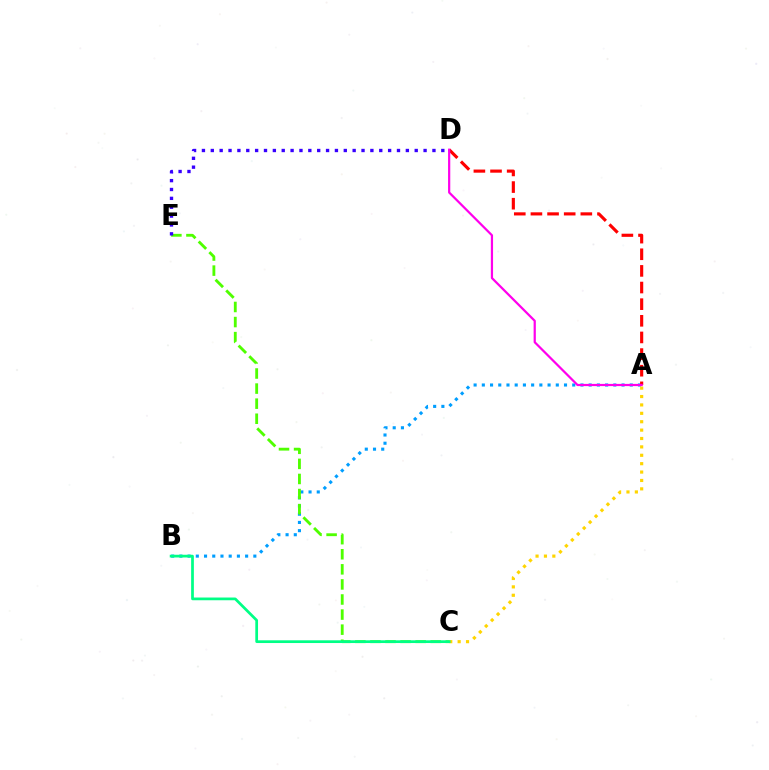{('A', 'B'): [{'color': '#009eff', 'line_style': 'dotted', 'thickness': 2.23}], ('A', 'C'): [{'color': '#ffd500', 'line_style': 'dotted', 'thickness': 2.28}], ('C', 'E'): [{'color': '#4fff00', 'line_style': 'dashed', 'thickness': 2.05}], ('A', 'D'): [{'color': '#ff0000', 'line_style': 'dashed', 'thickness': 2.26}, {'color': '#ff00ed', 'line_style': 'solid', 'thickness': 1.6}], ('D', 'E'): [{'color': '#3700ff', 'line_style': 'dotted', 'thickness': 2.41}], ('B', 'C'): [{'color': '#00ff86', 'line_style': 'solid', 'thickness': 1.97}]}